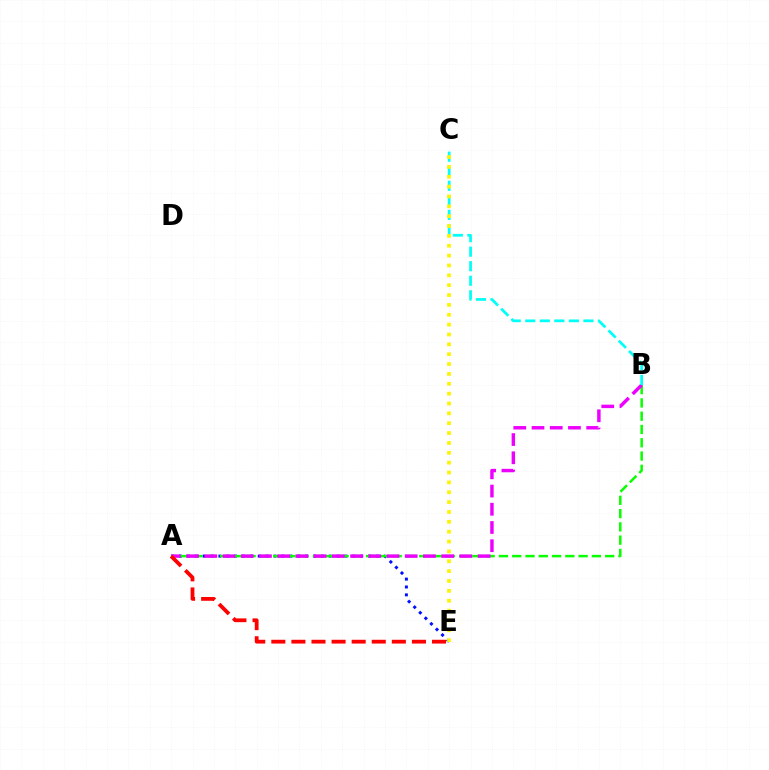{('A', 'E'): [{'color': '#0010ff', 'line_style': 'dotted', 'thickness': 2.14}, {'color': '#ff0000', 'line_style': 'dashed', 'thickness': 2.73}], ('A', 'B'): [{'color': '#08ff00', 'line_style': 'dashed', 'thickness': 1.8}, {'color': '#ee00ff', 'line_style': 'dashed', 'thickness': 2.48}], ('B', 'C'): [{'color': '#00fff6', 'line_style': 'dashed', 'thickness': 1.98}], ('C', 'E'): [{'color': '#fcf500', 'line_style': 'dotted', 'thickness': 2.68}]}